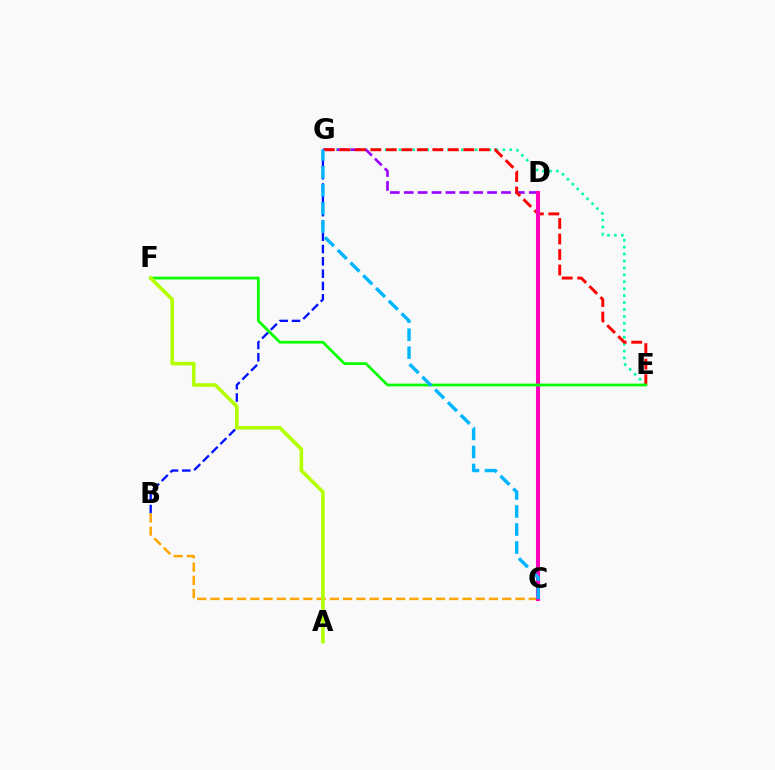{('B', 'G'): [{'color': '#0010ff', 'line_style': 'dashed', 'thickness': 1.67}], ('E', 'G'): [{'color': '#00ff9d', 'line_style': 'dotted', 'thickness': 1.88}, {'color': '#ff0000', 'line_style': 'dashed', 'thickness': 2.11}], ('B', 'C'): [{'color': '#ffa500', 'line_style': 'dashed', 'thickness': 1.8}], ('D', 'G'): [{'color': '#9b00ff', 'line_style': 'dashed', 'thickness': 1.89}], ('C', 'D'): [{'color': '#ff00bd', 'line_style': 'solid', 'thickness': 2.92}], ('E', 'F'): [{'color': '#08ff00', 'line_style': 'solid', 'thickness': 1.98}], ('A', 'F'): [{'color': '#b3ff00', 'line_style': 'solid', 'thickness': 2.58}], ('C', 'G'): [{'color': '#00b5ff', 'line_style': 'dashed', 'thickness': 2.45}]}